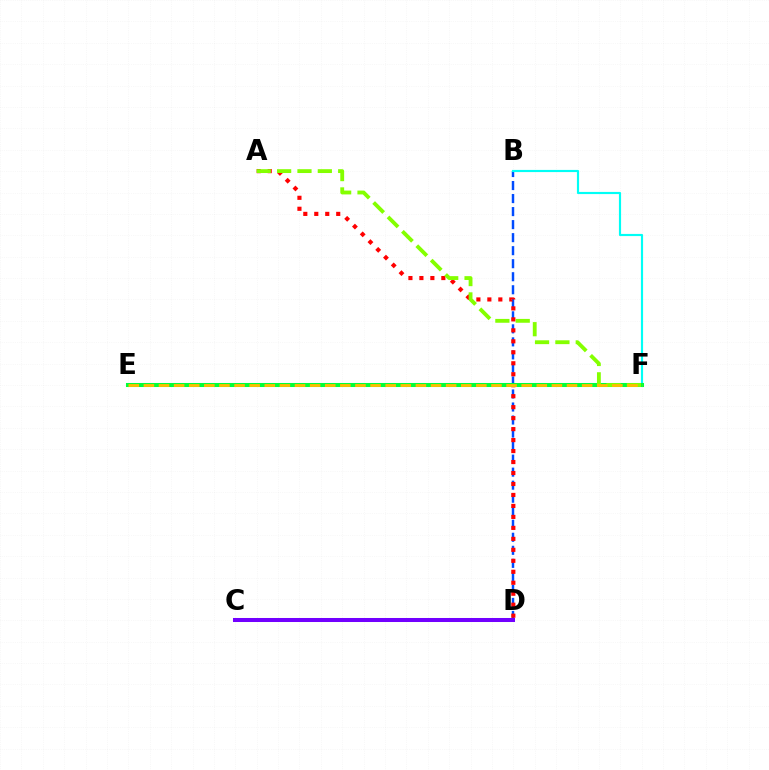{('E', 'F'): [{'color': '#ff00cf', 'line_style': 'dotted', 'thickness': 2.6}, {'color': '#00ff39', 'line_style': 'solid', 'thickness': 2.92}, {'color': '#ffbd00', 'line_style': 'dashed', 'thickness': 2.05}], ('B', 'D'): [{'color': '#004bff', 'line_style': 'dashed', 'thickness': 1.77}], ('B', 'F'): [{'color': '#00fff6', 'line_style': 'solid', 'thickness': 1.56}], ('A', 'D'): [{'color': '#ff0000', 'line_style': 'dotted', 'thickness': 2.98}], ('A', 'F'): [{'color': '#84ff00', 'line_style': 'dashed', 'thickness': 2.77}], ('C', 'D'): [{'color': '#7200ff', 'line_style': 'solid', 'thickness': 2.9}]}